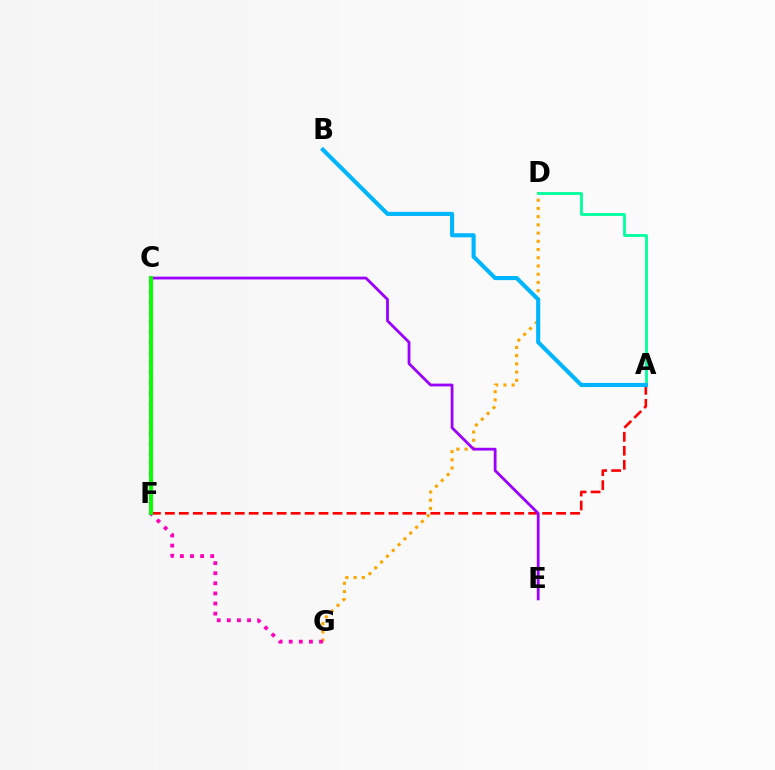{('C', 'F'): [{'color': '#0010ff', 'line_style': 'dashed', 'thickness': 1.72}, {'color': '#b3ff00', 'line_style': 'dashed', 'thickness': 2.0}, {'color': '#08ff00', 'line_style': 'solid', 'thickness': 2.83}], ('D', 'G'): [{'color': '#ffa500', 'line_style': 'dotted', 'thickness': 2.23}], ('A', 'F'): [{'color': '#ff0000', 'line_style': 'dashed', 'thickness': 1.9}], ('C', 'G'): [{'color': '#ff00bd', 'line_style': 'dotted', 'thickness': 2.74}], ('C', 'E'): [{'color': '#9b00ff', 'line_style': 'solid', 'thickness': 2.01}], ('A', 'D'): [{'color': '#00ff9d', 'line_style': 'solid', 'thickness': 2.02}], ('A', 'B'): [{'color': '#00b5ff', 'line_style': 'solid', 'thickness': 2.95}]}